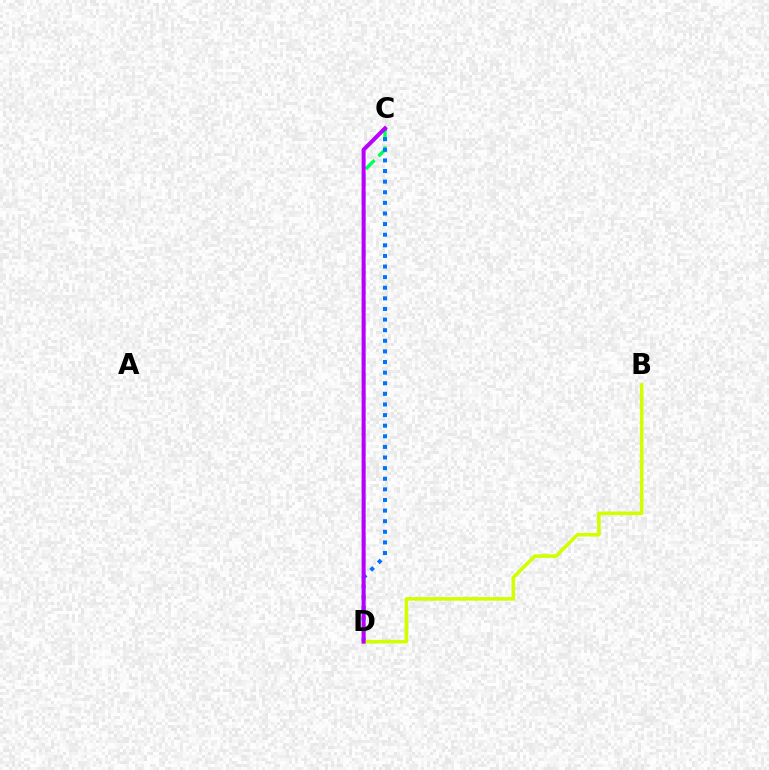{('C', 'D'): [{'color': '#00ff5c', 'line_style': 'dashed', 'thickness': 2.45}, {'color': '#0074ff', 'line_style': 'dotted', 'thickness': 2.88}, {'color': '#ff0000', 'line_style': 'solid', 'thickness': 1.85}, {'color': '#b900ff', 'line_style': 'solid', 'thickness': 2.88}], ('B', 'D'): [{'color': '#d1ff00', 'line_style': 'solid', 'thickness': 2.57}]}